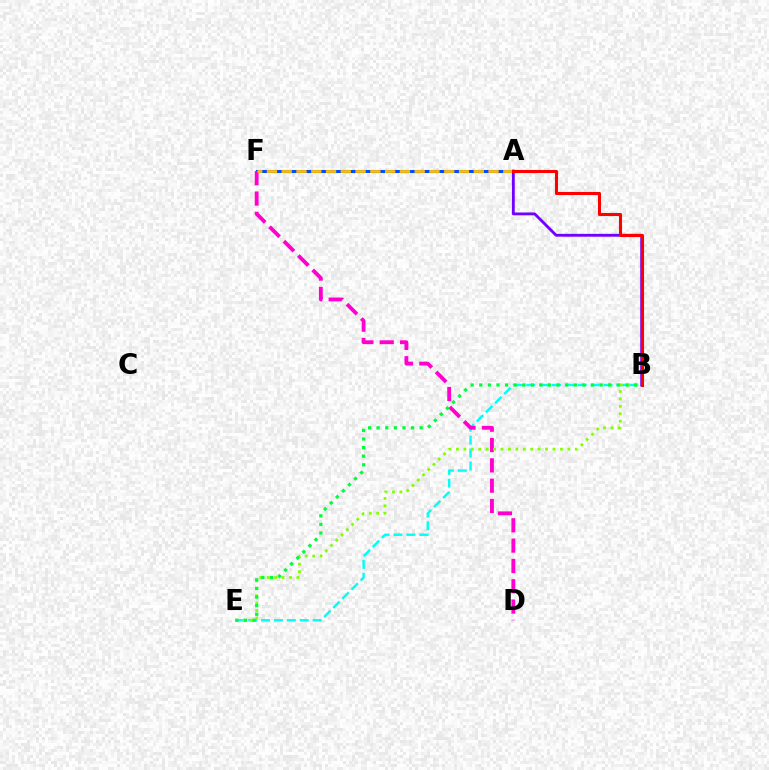{('A', 'B'): [{'color': '#7200ff', 'line_style': 'solid', 'thickness': 2.05}, {'color': '#ff0000', 'line_style': 'solid', 'thickness': 2.21}], ('A', 'F'): [{'color': '#004bff', 'line_style': 'solid', 'thickness': 2.21}, {'color': '#ffbd00', 'line_style': 'dashed', 'thickness': 2.01}], ('B', 'E'): [{'color': '#00fff6', 'line_style': 'dashed', 'thickness': 1.75}, {'color': '#84ff00', 'line_style': 'dotted', 'thickness': 2.02}, {'color': '#00ff39', 'line_style': 'dotted', 'thickness': 2.34}], ('D', 'F'): [{'color': '#ff00cf', 'line_style': 'dashed', 'thickness': 2.76}]}